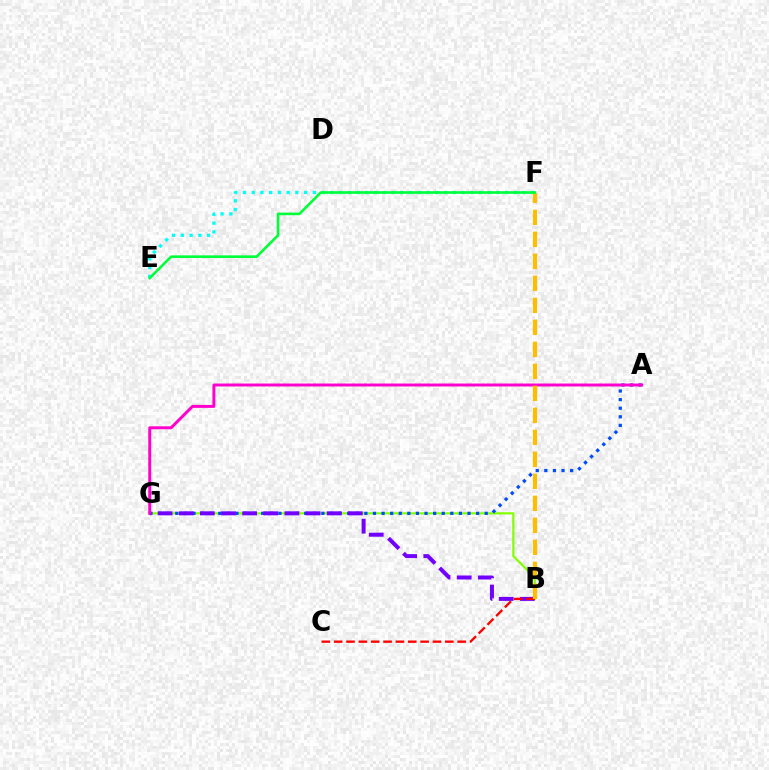{('E', 'F'): [{'color': '#00fff6', 'line_style': 'dotted', 'thickness': 2.38}, {'color': '#00ff39', 'line_style': 'solid', 'thickness': 1.89}], ('B', 'G'): [{'color': '#84ff00', 'line_style': 'solid', 'thickness': 1.58}, {'color': '#7200ff', 'line_style': 'dashed', 'thickness': 2.87}], ('A', 'G'): [{'color': '#004bff', 'line_style': 'dotted', 'thickness': 2.34}, {'color': '#ff00cf', 'line_style': 'solid', 'thickness': 2.13}], ('B', 'C'): [{'color': '#ff0000', 'line_style': 'dashed', 'thickness': 1.68}], ('B', 'F'): [{'color': '#ffbd00', 'line_style': 'dashed', 'thickness': 2.99}]}